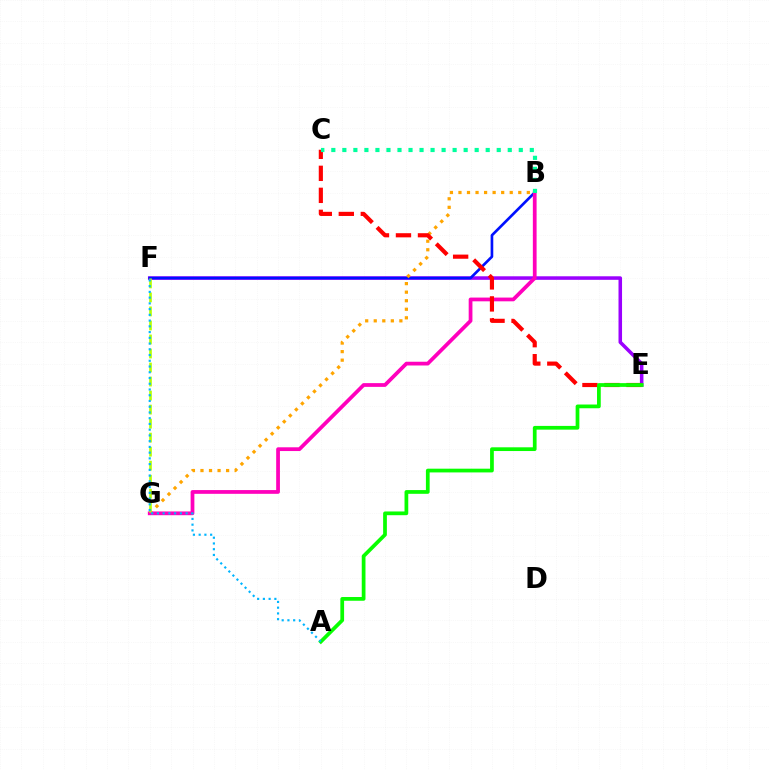{('E', 'F'): [{'color': '#9b00ff', 'line_style': 'solid', 'thickness': 2.55}], ('B', 'F'): [{'color': '#0010ff', 'line_style': 'solid', 'thickness': 1.92}], ('B', 'G'): [{'color': '#ffa500', 'line_style': 'dotted', 'thickness': 2.32}, {'color': '#ff00bd', 'line_style': 'solid', 'thickness': 2.7}], ('F', 'G'): [{'color': '#b3ff00', 'line_style': 'dashed', 'thickness': 1.9}], ('C', 'E'): [{'color': '#ff0000', 'line_style': 'dashed', 'thickness': 2.99}], ('A', 'E'): [{'color': '#08ff00', 'line_style': 'solid', 'thickness': 2.69}], ('A', 'F'): [{'color': '#00b5ff', 'line_style': 'dotted', 'thickness': 1.56}], ('B', 'C'): [{'color': '#00ff9d', 'line_style': 'dotted', 'thickness': 3.0}]}